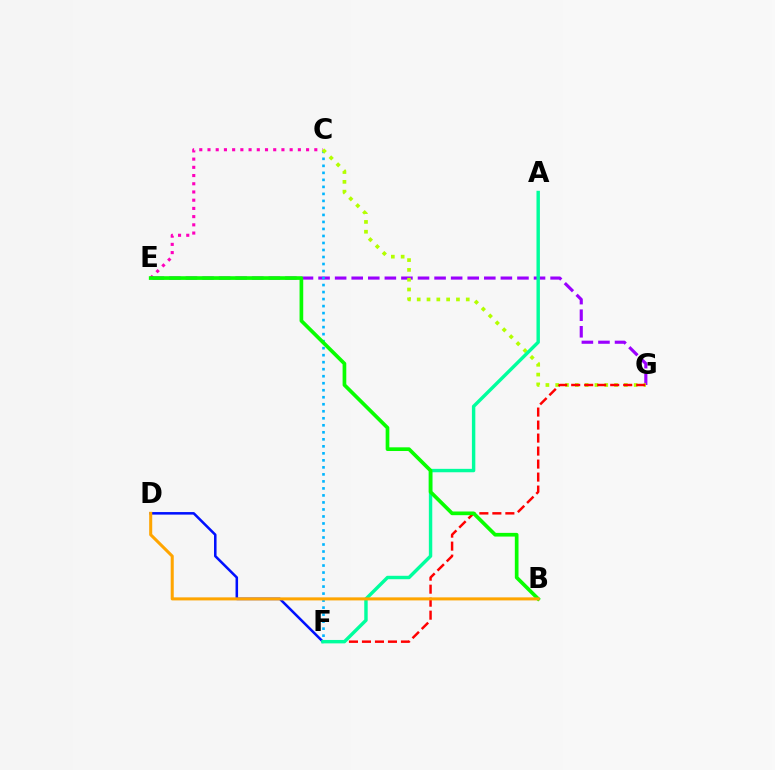{('C', 'E'): [{'color': '#ff00bd', 'line_style': 'dotted', 'thickness': 2.23}], ('E', 'G'): [{'color': '#9b00ff', 'line_style': 'dashed', 'thickness': 2.25}], ('D', 'F'): [{'color': '#0010ff', 'line_style': 'solid', 'thickness': 1.83}], ('C', 'F'): [{'color': '#00b5ff', 'line_style': 'dotted', 'thickness': 1.91}], ('C', 'G'): [{'color': '#b3ff00', 'line_style': 'dotted', 'thickness': 2.66}], ('F', 'G'): [{'color': '#ff0000', 'line_style': 'dashed', 'thickness': 1.77}], ('A', 'F'): [{'color': '#00ff9d', 'line_style': 'solid', 'thickness': 2.46}], ('B', 'E'): [{'color': '#08ff00', 'line_style': 'solid', 'thickness': 2.65}], ('B', 'D'): [{'color': '#ffa500', 'line_style': 'solid', 'thickness': 2.19}]}